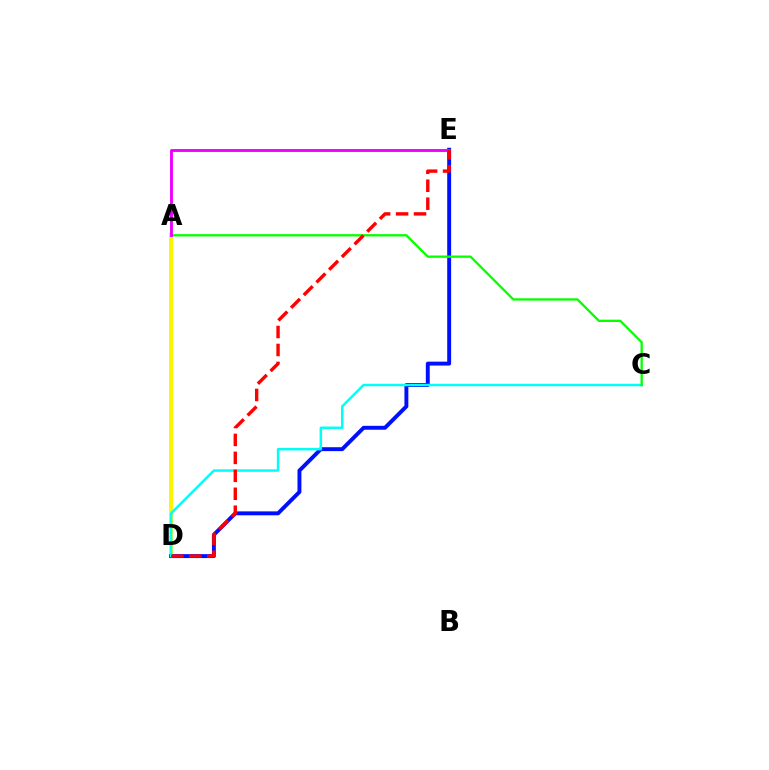{('A', 'D'): [{'color': '#fcf500', 'line_style': 'solid', 'thickness': 2.88}], ('D', 'E'): [{'color': '#0010ff', 'line_style': 'solid', 'thickness': 2.82}, {'color': '#ff0000', 'line_style': 'dashed', 'thickness': 2.44}], ('C', 'D'): [{'color': '#00fff6', 'line_style': 'solid', 'thickness': 1.79}], ('A', 'C'): [{'color': '#08ff00', 'line_style': 'solid', 'thickness': 1.67}], ('A', 'E'): [{'color': '#ee00ff', 'line_style': 'solid', 'thickness': 2.08}]}